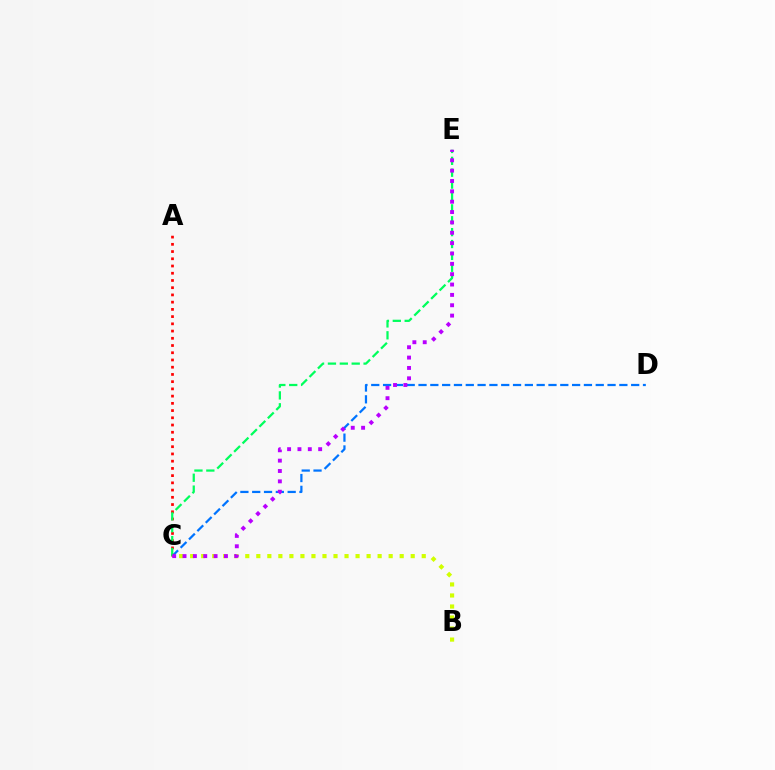{('B', 'C'): [{'color': '#d1ff00', 'line_style': 'dotted', 'thickness': 3.0}], ('C', 'D'): [{'color': '#0074ff', 'line_style': 'dashed', 'thickness': 1.61}], ('A', 'C'): [{'color': '#ff0000', 'line_style': 'dotted', 'thickness': 1.96}], ('C', 'E'): [{'color': '#00ff5c', 'line_style': 'dashed', 'thickness': 1.61}, {'color': '#b900ff', 'line_style': 'dotted', 'thickness': 2.81}]}